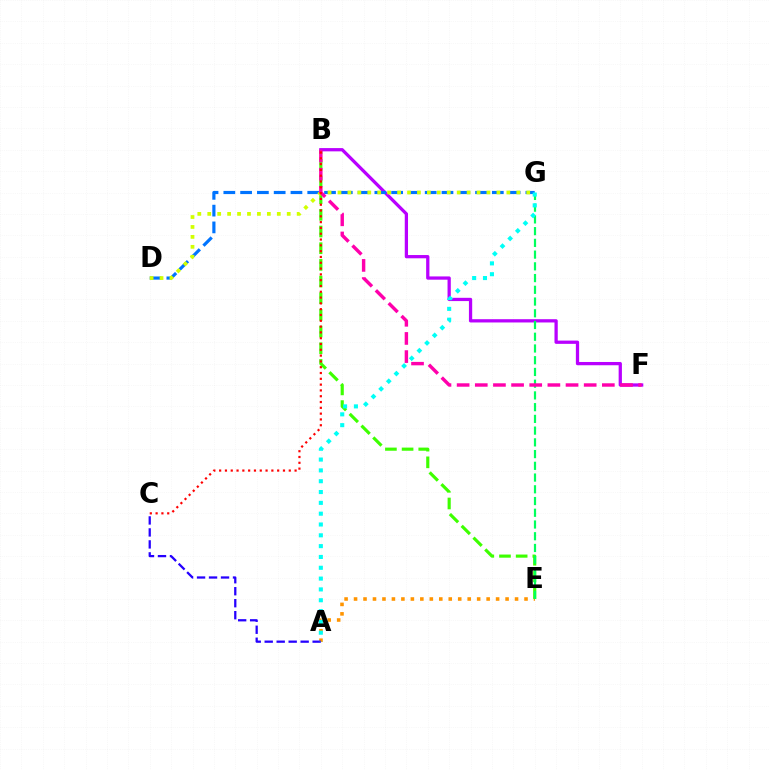{('A', 'E'): [{'color': '#ff9400', 'line_style': 'dotted', 'thickness': 2.57}], ('A', 'C'): [{'color': '#2500ff', 'line_style': 'dashed', 'thickness': 1.63}], ('B', 'E'): [{'color': '#3dff00', 'line_style': 'dashed', 'thickness': 2.27}], ('B', 'F'): [{'color': '#b900ff', 'line_style': 'solid', 'thickness': 2.35}, {'color': '#ff00ac', 'line_style': 'dashed', 'thickness': 2.47}], ('D', 'G'): [{'color': '#0074ff', 'line_style': 'dashed', 'thickness': 2.28}, {'color': '#d1ff00', 'line_style': 'dotted', 'thickness': 2.7}], ('E', 'G'): [{'color': '#00ff5c', 'line_style': 'dashed', 'thickness': 1.59}], ('B', 'C'): [{'color': '#ff0000', 'line_style': 'dotted', 'thickness': 1.58}], ('A', 'G'): [{'color': '#00fff6', 'line_style': 'dotted', 'thickness': 2.94}]}